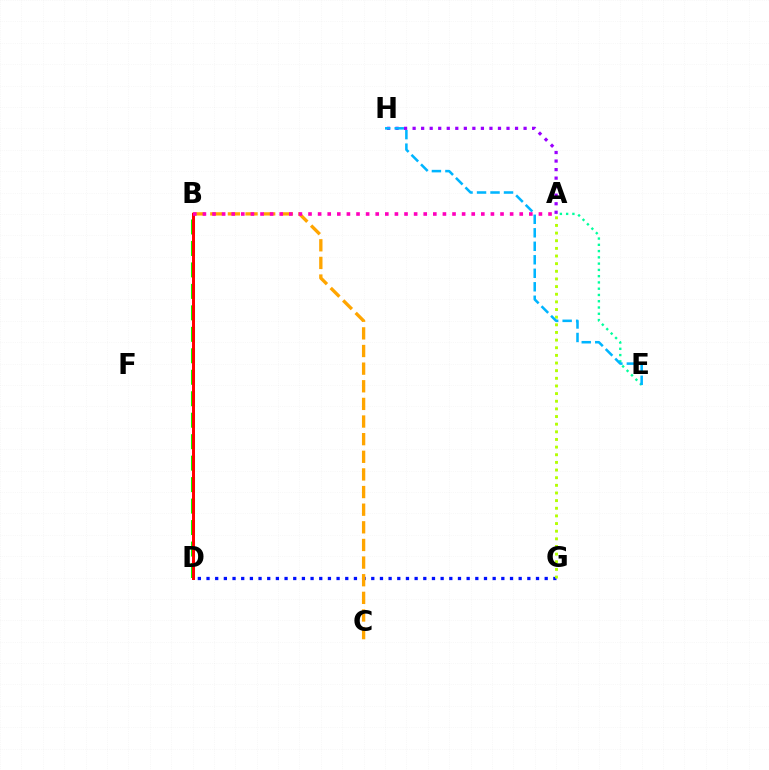{('D', 'G'): [{'color': '#0010ff', 'line_style': 'dotted', 'thickness': 2.36}], ('A', 'E'): [{'color': '#00ff9d', 'line_style': 'dotted', 'thickness': 1.7}], ('A', 'H'): [{'color': '#9b00ff', 'line_style': 'dotted', 'thickness': 2.32}], ('B', 'C'): [{'color': '#ffa500', 'line_style': 'dashed', 'thickness': 2.4}], ('B', 'D'): [{'color': '#08ff00', 'line_style': 'dashed', 'thickness': 2.92}, {'color': '#ff0000', 'line_style': 'solid', 'thickness': 2.15}], ('A', 'G'): [{'color': '#b3ff00', 'line_style': 'dotted', 'thickness': 2.08}], ('E', 'H'): [{'color': '#00b5ff', 'line_style': 'dashed', 'thickness': 1.83}], ('A', 'B'): [{'color': '#ff00bd', 'line_style': 'dotted', 'thickness': 2.61}]}